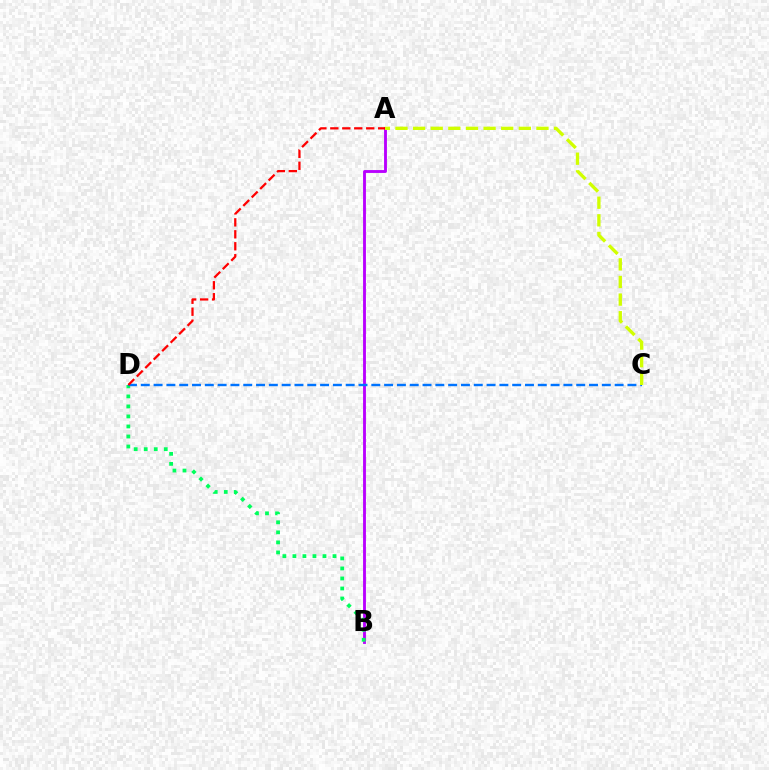{('A', 'B'): [{'color': '#b900ff', 'line_style': 'solid', 'thickness': 2.06}], ('B', 'D'): [{'color': '#00ff5c', 'line_style': 'dotted', 'thickness': 2.72}], ('C', 'D'): [{'color': '#0074ff', 'line_style': 'dashed', 'thickness': 1.74}], ('A', 'D'): [{'color': '#ff0000', 'line_style': 'dashed', 'thickness': 1.62}], ('A', 'C'): [{'color': '#d1ff00', 'line_style': 'dashed', 'thickness': 2.39}]}